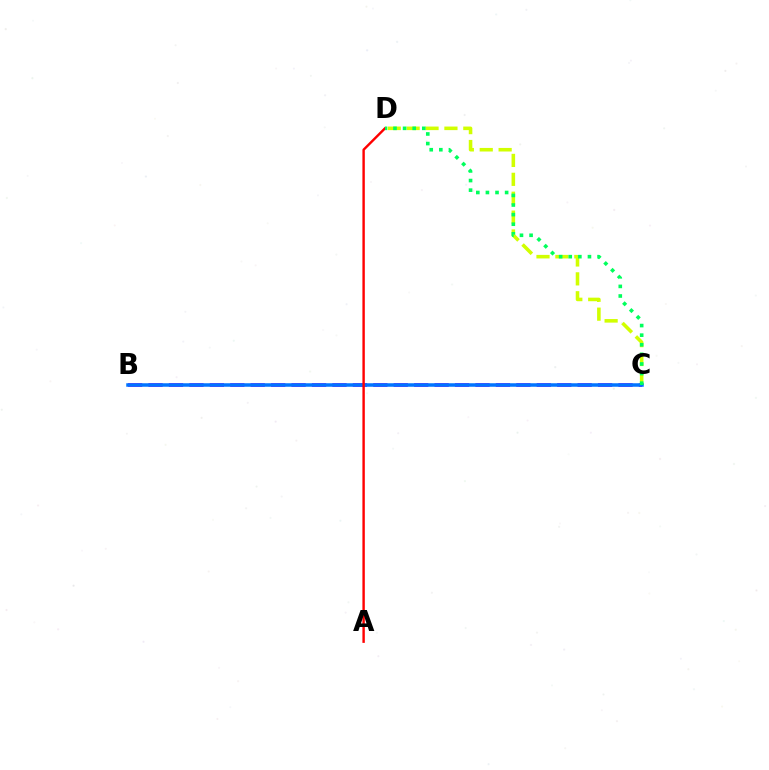{('B', 'C'): [{'color': '#b900ff', 'line_style': 'dashed', 'thickness': 2.78}, {'color': '#0074ff', 'line_style': 'solid', 'thickness': 2.52}], ('C', 'D'): [{'color': '#d1ff00', 'line_style': 'dashed', 'thickness': 2.57}, {'color': '#00ff5c', 'line_style': 'dotted', 'thickness': 2.61}], ('A', 'D'): [{'color': '#ff0000', 'line_style': 'solid', 'thickness': 1.73}]}